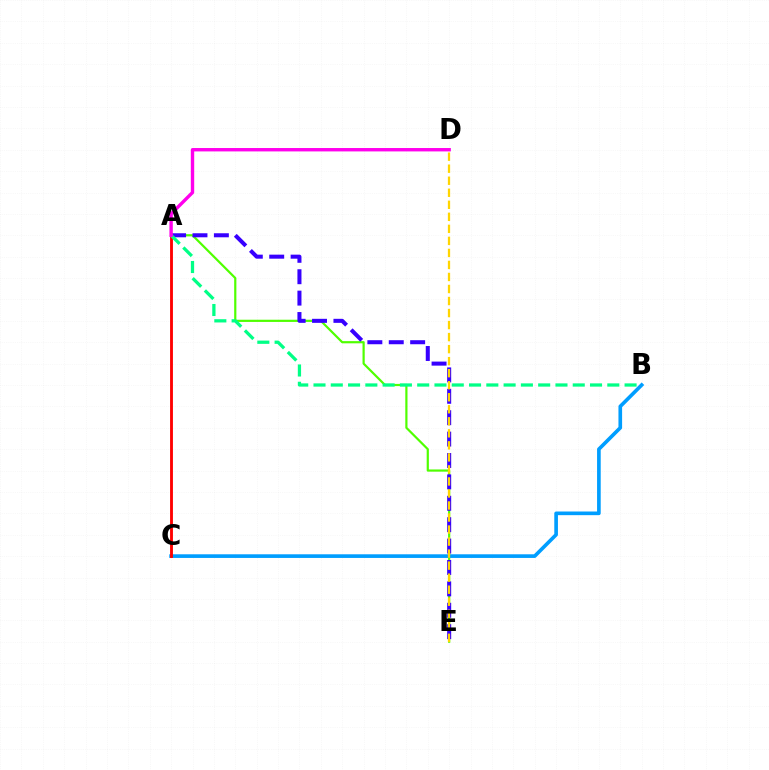{('A', 'E'): [{'color': '#4fff00', 'line_style': 'solid', 'thickness': 1.58}, {'color': '#3700ff', 'line_style': 'dashed', 'thickness': 2.91}], ('B', 'C'): [{'color': '#009eff', 'line_style': 'solid', 'thickness': 2.63}], ('A', 'C'): [{'color': '#ff0000', 'line_style': 'solid', 'thickness': 2.06}], ('A', 'B'): [{'color': '#00ff86', 'line_style': 'dashed', 'thickness': 2.35}], ('A', 'D'): [{'color': '#ff00ed', 'line_style': 'solid', 'thickness': 2.44}], ('D', 'E'): [{'color': '#ffd500', 'line_style': 'dashed', 'thickness': 1.63}]}